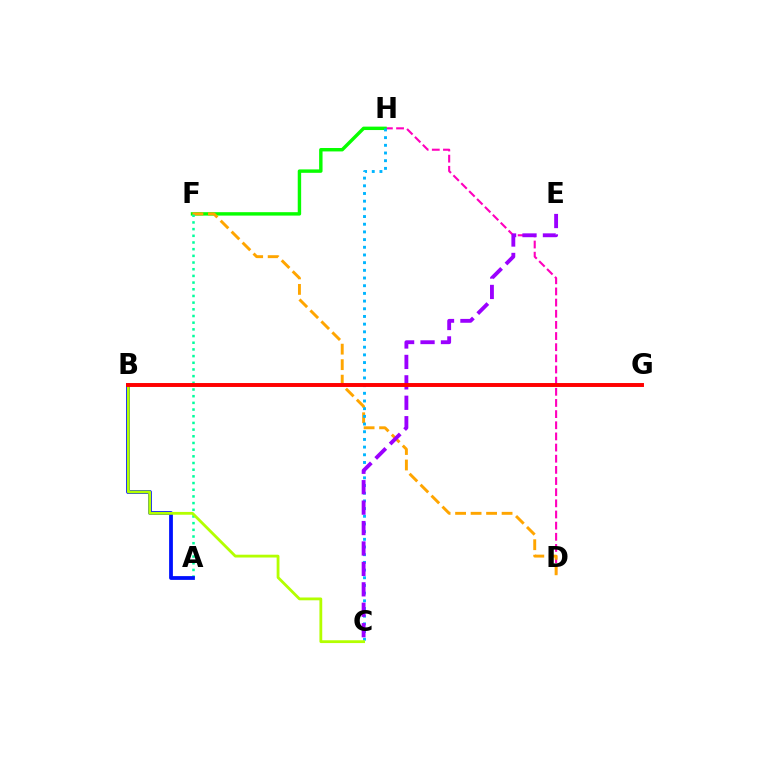{('D', 'H'): [{'color': '#ff00bd', 'line_style': 'dashed', 'thickness': 1.52}], ('F', 'H'): [{'color': '#08ff00', 'line_style': 'solid', 'thickness': 2.46}], ('D', 'F'): [{'color': '#ffa500', 'line_style': 'dashed', 'thickness': 2.11}], ('A', 'F'): [{'color': '#00ff9d', 'line_style': 'dotted', 'thickness': 1.82}], ('A', 'B'): [{'color': '#0010ff', 'line_style': 'solid', 'thickness': 2.73}], ('C', 'H'): [{'color': '#00b5ff', 'line_style': 'dotted', 'thickness': 2.09}], ('B', 'C'): [{'color': '#b3ff00', 'line_style': 'solid', 'thickness': 2.02}], ('C', 'E'): [{'color': '#9b00ff', 'line_style': 'dashed', 'thickness': 2.78}], ('B', 'G'): [{'color': '#ff0000', 'line_style': 'solid', 'thickness': 2.83}]}